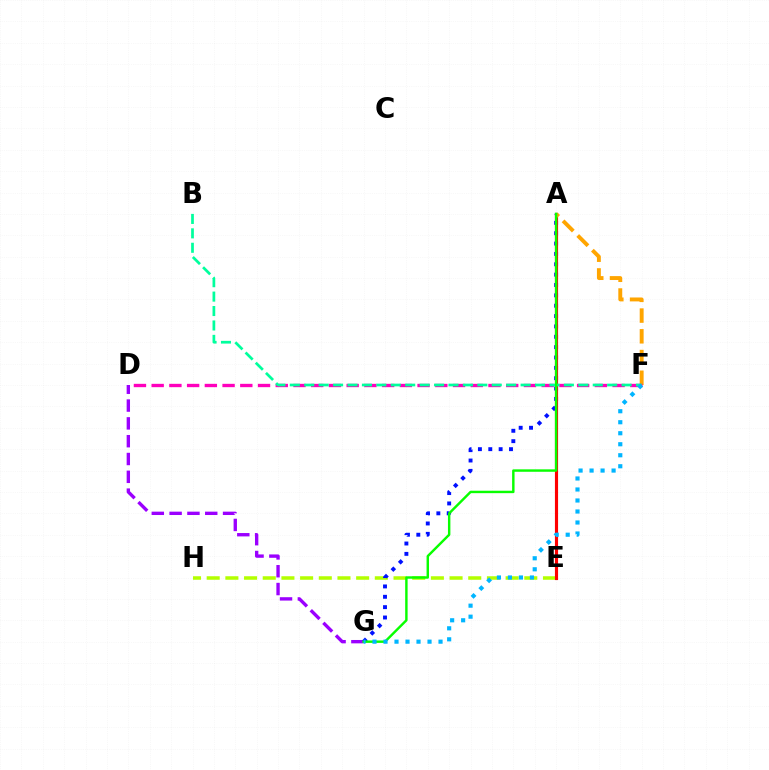{('D', 'G'): [{'color': '#9b00ff', 'line_style': 'dashed', 'thickness': 2.42}], ('E', 'H'): [{'color': '#b3ff00', 'line_style': 'dashed', 'thickness': 2.54}], ('A', 'G'): [{'color': '#0010ff', 'line_style': 'dotted', 'thickness': 2.81}, {'color': '#08ff00', 'line_style': 'solid', 'thickness': 1.75}], ('A', 'E'): [{'color': '#ff0000', 'line_style': 'solid', 'thickness': 2.26}], ('A', 'F'): [{'color': '#ffa500', 'line_style': 'dashed', 'thickness': 2.82}], ('D', 'F'): [{'color': '#ff00bd', 'line_style': 'dashed', 'thickness': 2.41}], ('B', 'F'): [{'color': '#00ff9d', 'line_style': 'dashed', 'thickness': 1.96}], ('F', 'G'): [{'color': '#00b5ff', 'line_style': 'dotted', 'thickness': 2.99}]}